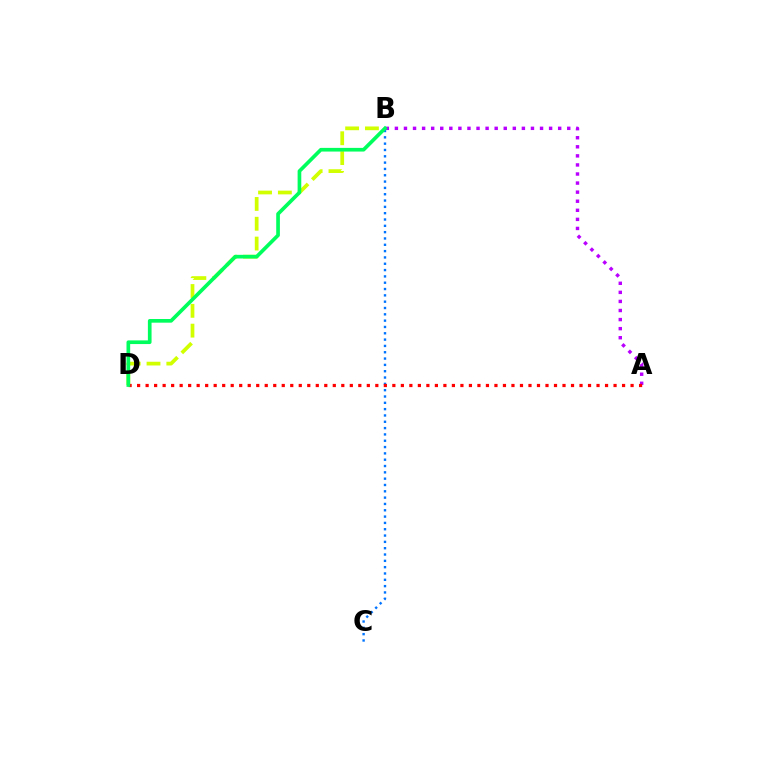{('A', 'B'): [{'color': '#b900ff', 'line_style': 'dotted', 'thickness': 2.46}], ('B', 'D'): [{'color': '#d1ff00', 'line_style': 'dashed', 'thickness': 2.69}, {'color': '#00ff5c', 'line_style': 'solid', 'thickness': 2.64}], ('B', 'C'): [{'color': '#0074ff', 'line_style': 'dotted', 'thickness': 1.72}], ('A', 'D'): [{'color': '#ff0000', 'line_style': 'dotted', 'thickness': 2.31}]}